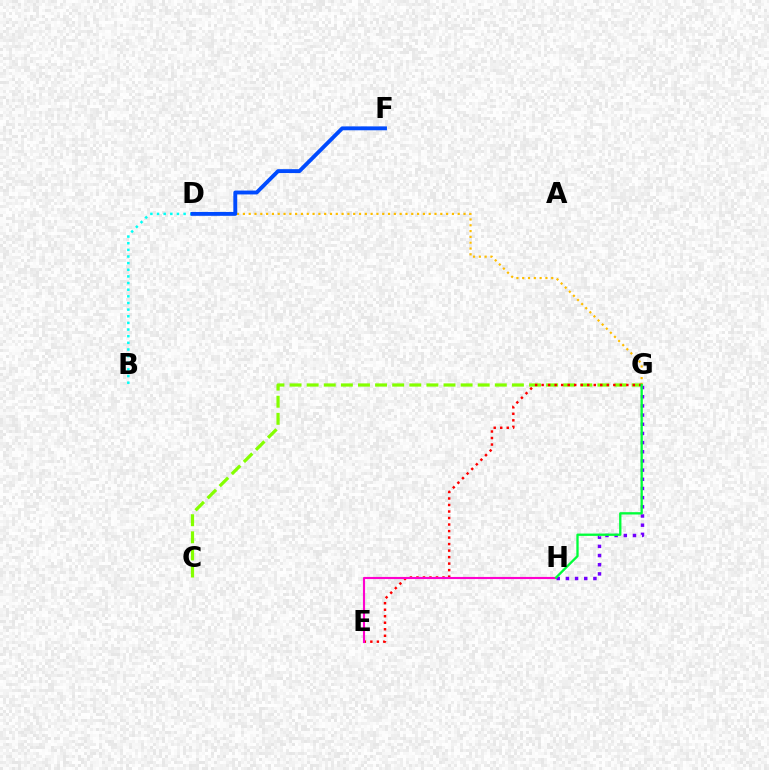{('D', 'G'): [{'color': '#ffbd00', 'line_style': 'dotted', 'thickness': 1.58}], ('B', 'D'): [{'color': '#00fff6', 'line_style': 'dotted', 'thickness': 1.8}], ('C', 'G'): [{'color': '#84ff00', 'line_style': 'dashed', 'thickness': 2.32}], ('E', 'G'): [{'color': '#ff0000', 'line_style': 'dotted', 'thickness': 1.77}], ('G', 'H'): [{'color': '#7200ff', 'line_style': 'dotted', 'thickness': 2.49}, {'color': '#00ff39', 'line_style': 'solid', 'thickness': 1.67}], ('E', 'H'): [{'color': '#ff00cf', 'line_style': 'solid', 'thickness': 1.53}], ('D', 'F'): [{'color': '#004bff', 'line_style': 'solid', 'thickness': 2.79}]}